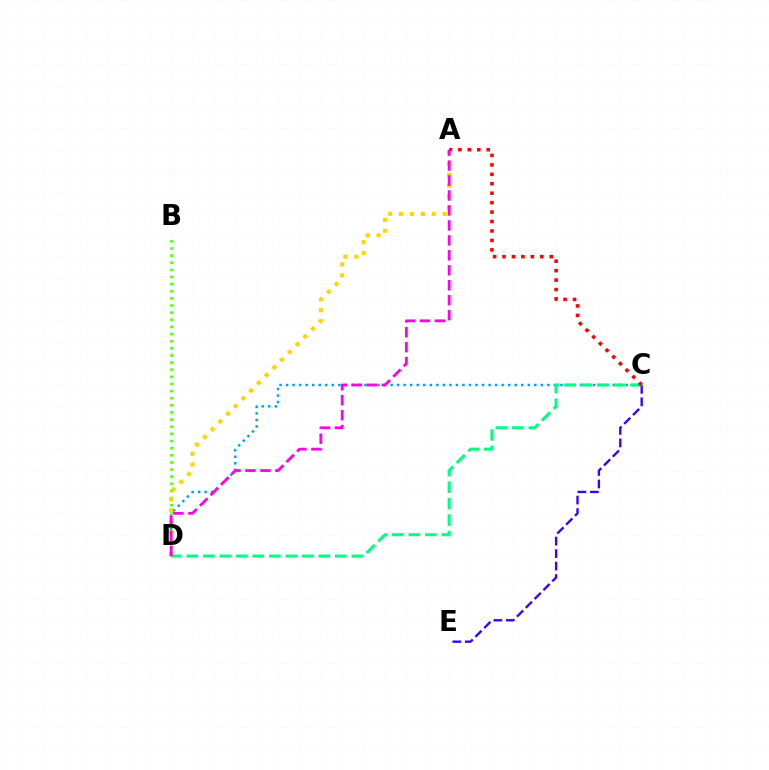{('B', 'D'): [{'color': '#4fff00', 'line_style': 'dotted', 'thickness': 1.94}], ('C', 'D'): [{'color': '#009eff', 'line_style': 'dotted', 'thickness': 1.77}, {'color': '#00ff86', 'line_style': 'dashed', 'thickness': 2.24}], ('C', 'E'): [{'color': '#3700ff', 'line_style': 'dashed', 'thickness': 1.7}], ('A', 'C'): [{'color': '#ff0000', 'line_style': 'dotted', 'thickness': 2.57}], ('A', 'D'): [{'color': '#ffd500', 'line_style': 'dotted', 'thickness': 2.97}, {'color': '#ff00ed', 'line_style': 'dashed', 'thickness': 2.03}]}